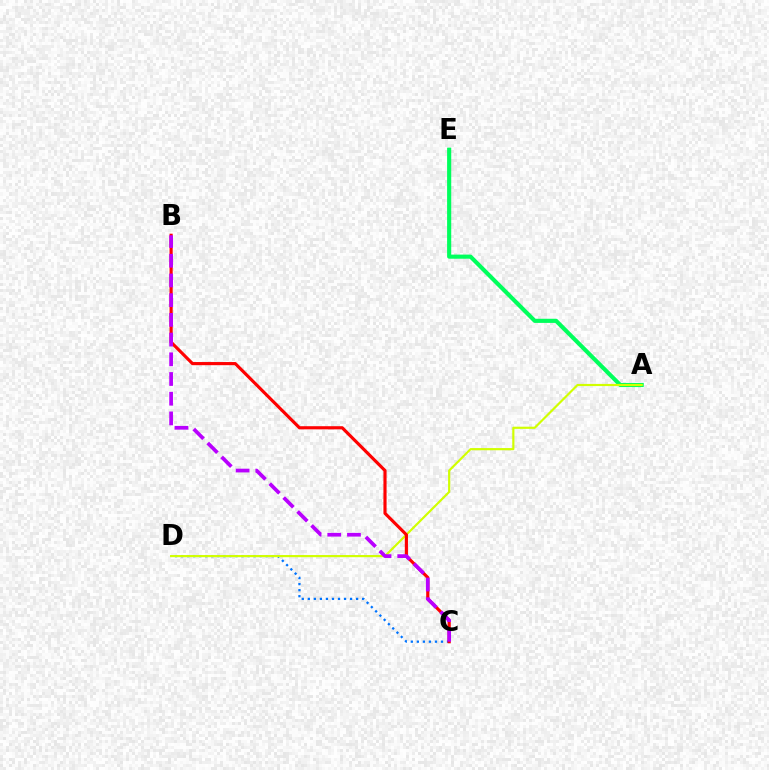{('C', 'D'): [{'color': '#0074ff', 'line_style': 'dotted', 'thickness': 1.64}], ('A', 'E'): [{'color': '#00ff5c', 'line_style': 'solid', 'thickness': 2.97}], ('A', 'D'): [{'color': '#d1ff00', 'line_style': 'solid', 'thickness': 1.56}], ('B', 'C'): [{'color': '#ff0000', 'line_style': 'solid', 'thickness': 2.27}, {'color': '#b900ff', 'line_style': 'dashed', 'thickness': 2.68}]}